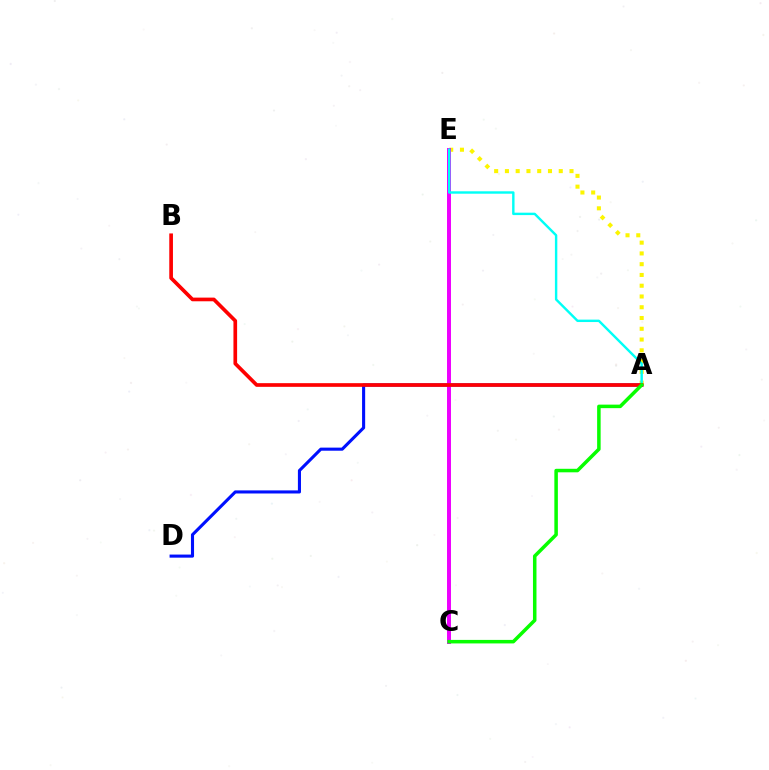{('A', 'E'): [{'color': '#fcf500', 'line_style': 'dotted', 'thickness': 2.92}, {'color': '#00fff6', 'line_style': 'solid', 'thickness': 1.74}], ('A', 'D'): [{'color': '#0010ff', 'line_style': 'solid', 'thickness': 2.23}], ('C', 'E'): [{'color': '#ee00ff', 'line_style': 'solid', 'thickness': 2.86}], ('A', 'B'): [{'color': '#ff0000', 'line_style': 'solid', 'thickness': 2.65}], ('A', 'C'): [{'color': '#08ff00', 'line_style': 'solid', 'thickness': 2.53}]}